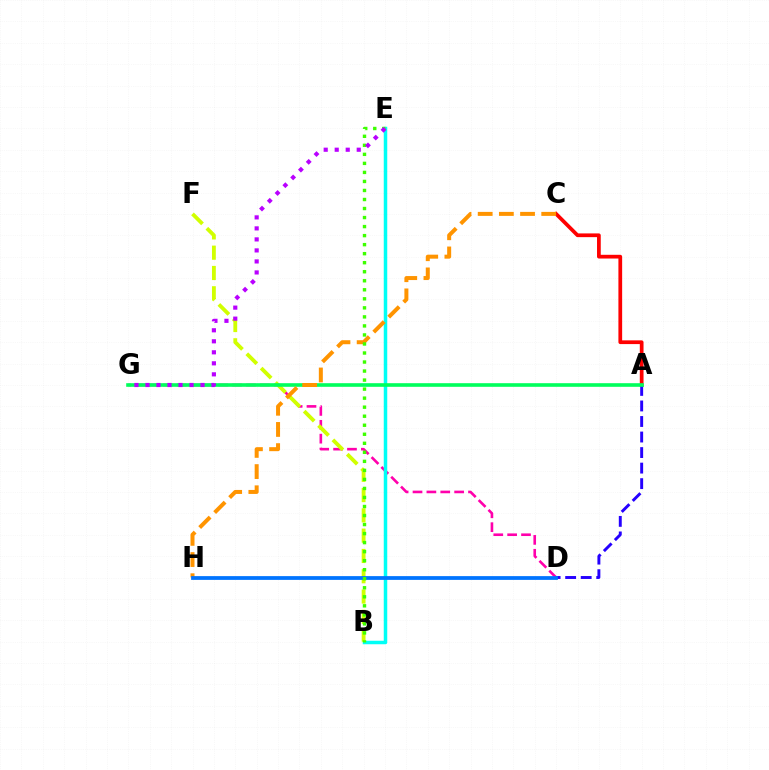{('A', 'C'): [{'color': '#ff0000', 'line_style': 'solid', 'thickness': 2.69}], ('D', 'G'): [{'color': '#ff00ac', 'line_style': 'dashed', 'thickness': 1.88}], ('B', 'E'): [{'color': '#00fff6', 'line_style': 'solid', 'thickness': 2.52}, {'color': '#3dff00', 'line_style': 'dotted', 'thickness': 2.45}], ('A', 'D'): [{'color': '#2500ff', 'line_style': 'dashed', 'thickness': 2.11}], ('B', 'F'): [{'color': '#d1ff00', 'line_style': 'dashed', 'thickness': 2.76}], ('A', 'G'): [{'color': '#00ff5c', 'line_style': 'solid', 'thickness': 2.61}], ('C', 'H'): [{'color': '#ff9400', 'line_style': 'dashed', 'thickness': 2.88}], ('D', 'H'): [{'color': '#0074ff', 'line_style': 'solid', 'thickness': 2.71}], ('E', 'G'): [{'color': '#b900ff', 'line_style': 'dotted', 'thickness': 2.99}]}